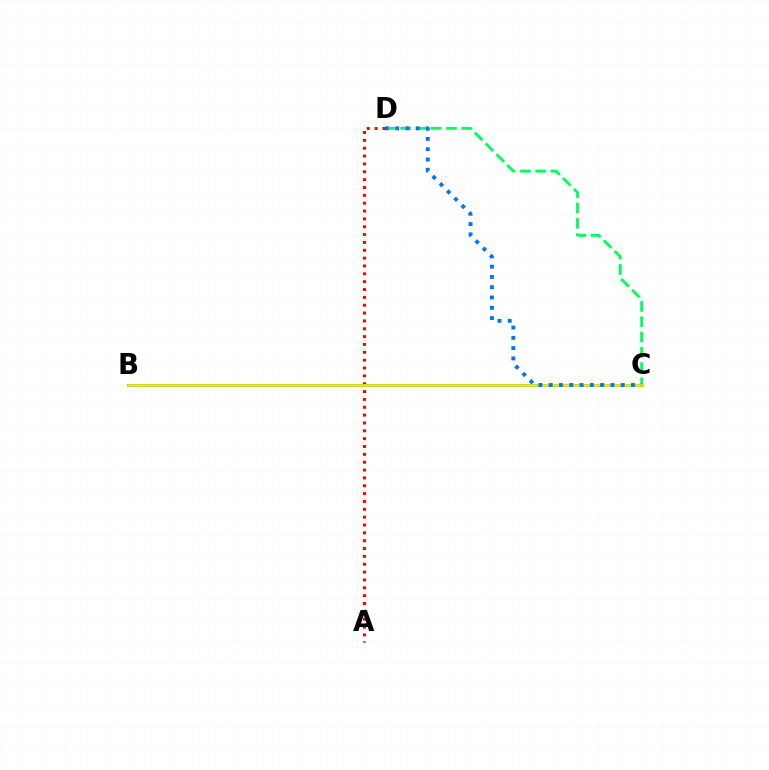{('B', 'C'): [{'color': '#b900ff', 'line_style': 'solid', 'thickness': 2.15}, {'color': '#d1ff00', 'line_style': 'solid', 'thickness': 1.95}], ('A', 'D'): [{'color': '#ff0000', 'line_style': 'dotted', 'thickness': 2.13}], ('C', 'D'): [{'color': '#00ff5c', 'line_style': 'dashed', 'thickness': 2.08}, {'color': '#0074ff', 'line_style': 'dotted', 'thickness': 2.79}]}